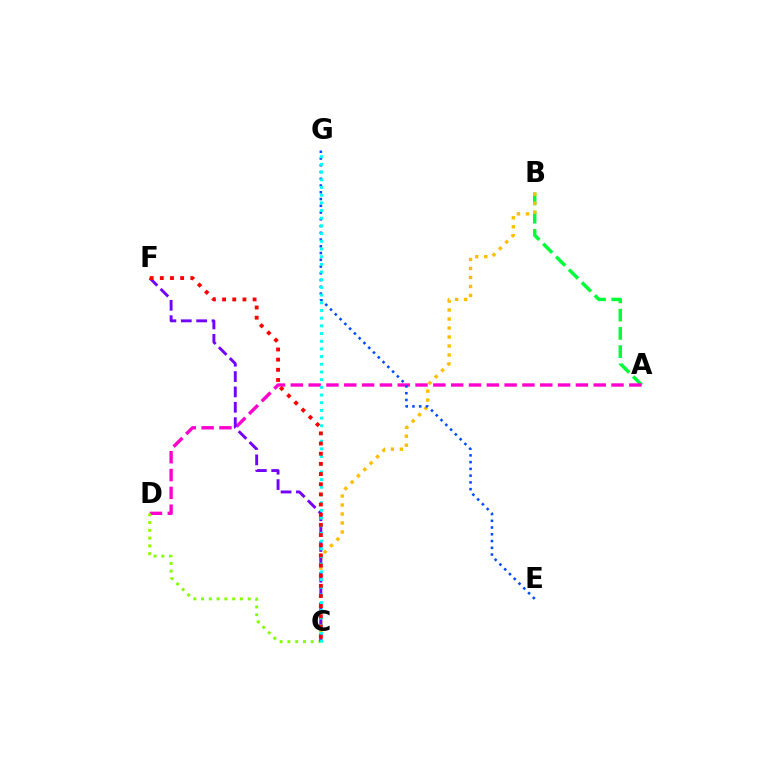{('A', 'B'): [{'color': '#00ff39', 'line_style': 'dashed', 'thickness': 2.48}], ('A', 'D'): [{'color': '#ff00cf', 'line_style': 'dashed', 'thickness': 2.42}], ('C', 'D'): [{'color': '#84ff00', 'line_style': 'dotted', 'thickness': 2.11}], ('B', 'C'): [{'color': '#ffbd00', 'line_style': 'dotted', 'thickness': 2.44}], ('E', 'G'): [{'color': '#004bff', 'line_style': 'dotted', 'thickness': 1.83}], ('C', 'F'): [{'color': '#7200ff', 'line_style': 'dashed', 'thickness': 2.09}, {'color': '#ff0000', 'line_style': 'dotted', 'thickness': 2.76}], ('C', 'G'): [{'color': '#00fff6', 'line_style': 'dotted', 'thickness': 2.09}]}